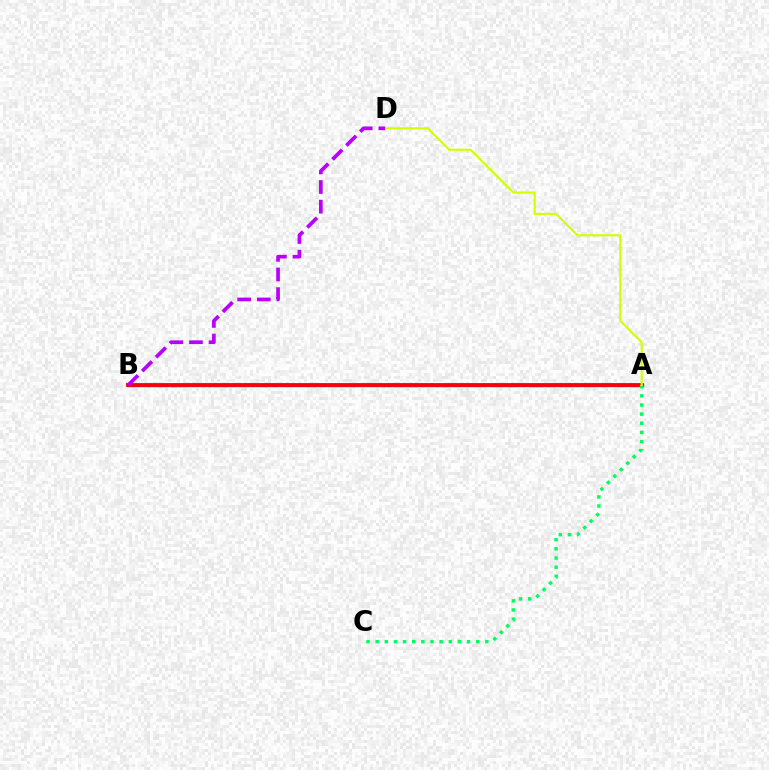{('A', 'B'): [{'color': '#0074ff', 'line_style': 'solid', 'thickness': 2.45}, {'color': '#ff0000', 'line_style': 'solid', 'thickness': 2.72}], ('A', 'C'): [{'color': '#00ff5c', 'line_style': 'dotted', 'thickness': 2.48}], ('A', 'D'): [{'color': '#d1ff00', 'line_style': 'solid', 'thickness': 1.52}], ('B', 'D'): [{'color': '#b900ff', 'line_style': 'dashed', 'thickness': 2.67}]}